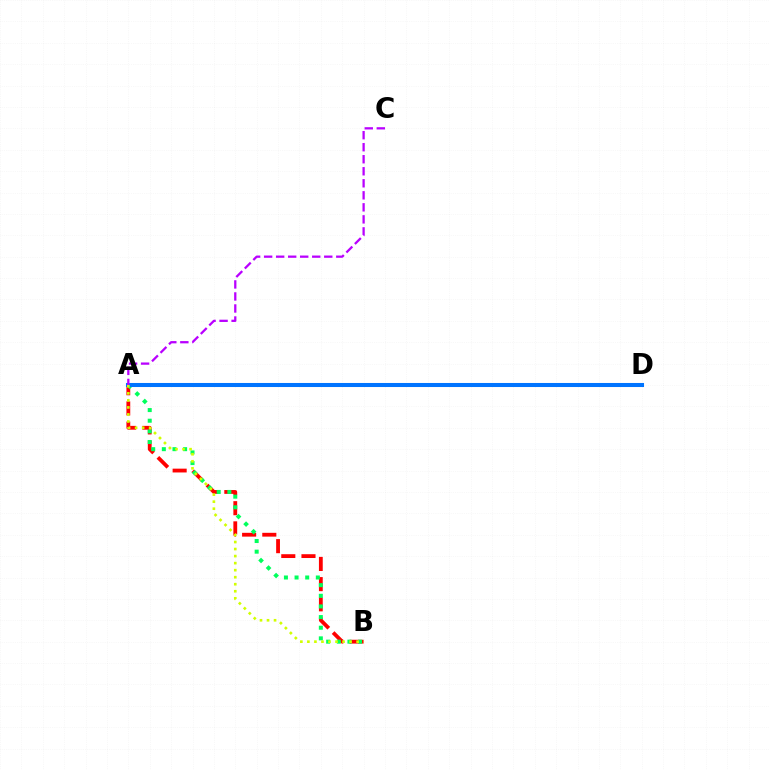{('A', 'B'): [{'color': '#ff0000', 'line_style': 'dashed', 'thickness': 2.74}, {'color': '#00ff5c', 'line_style': 'dotted', 'thickness': 2.89}, {'color': '#d1ff00', 'line_style': 'dotted', 'thickness': 1.91}], ('A', 'D'): [{'color': '#0074ff', 'line_style': 'solid', 'thickness': 2.92}], ('A', 'C'): [{'color': '#b900ff', 'line_style': 'dashed', 'thickness': 1.63}]}